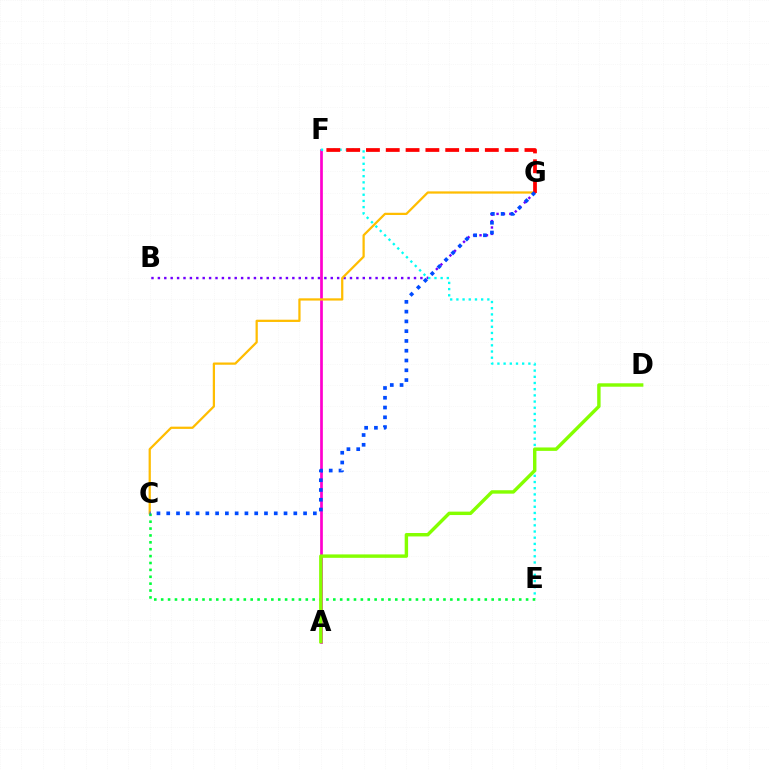{('A', 'F'): [{'color': '#ff00cf', 'line_style': 'solid', 'thickness': 1.95}], ('B', 'G'): [{'color': '#7200ff', 'line_style': 'dotted', 'thickness': 1.74}], ('C', 'G'): [{'color': '#ffbd00', 'line_style': 'solid', 'thickness': 1.62}, {'color': '#004bff', 'line_style': 'dotted', 'thickness': 2.66}], ('E', 'F'): [{'color': '#00fff6', 'line_style': 'dotted', 'thickness': 1.68}], ('C', 'E'): [{'color': '#00ff39', 'line_style': 'dotted', 'thickness': 1.87}], ('F', 'G'): [{'color': '#ff0000', 'line_style': 'dashed', 'thickness': 2.69}], ('A', 'D'): [{'color': '#84ff00', 'line_style': 'solid', 'thickness': 2.46}]}